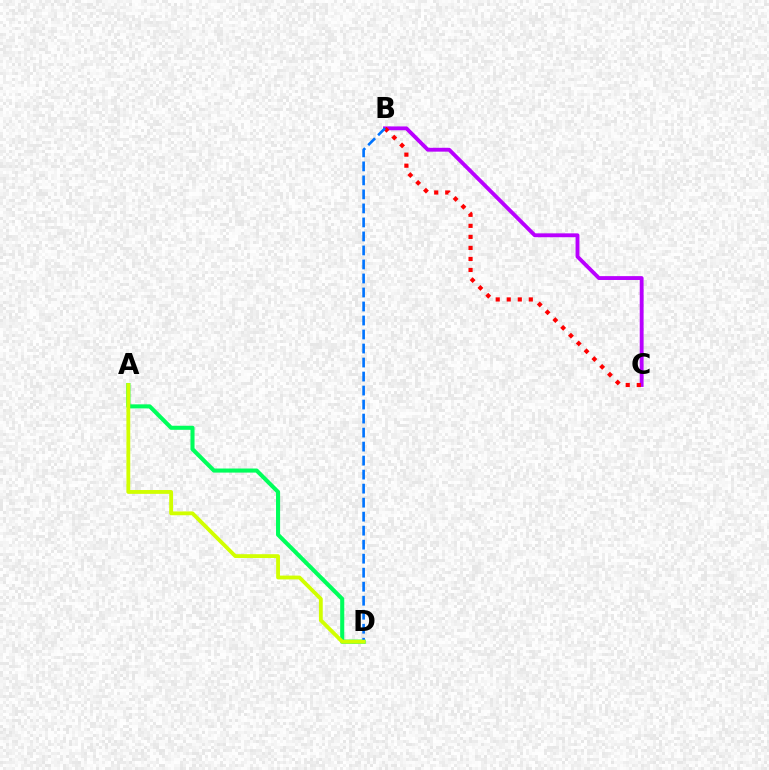{('A', 'D'): [{'color': '#00ff5c', 'line_style': 'solid', 'thickness': 2.93}, {'color': '#d1ff00', 'line_style': 'solid', 'thickness': 2.75}], ('B', 'C'): [{'color': '#b900ff', 'line_style': 'solid', 'thickness': 2.78}, {'color': '#ff0000', 'line_style': 'dotted', 'thickness': 3.0}], ('B', 'D'): [{'color': '#0074ff', 'line_style': 'dashed', 'thickness': 1.9}]}